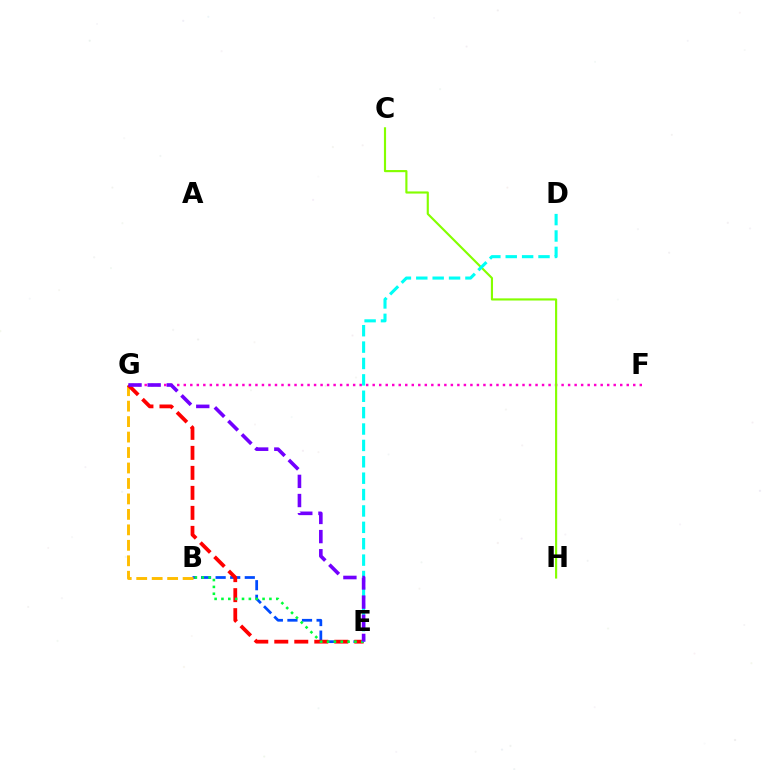{('B', 'E'): [{'color': '#004bff', 'line_style': 'dashed', 'thickness': 1.98}, {'color': '#00ff39', 'line_style': 'dotted', 'thickness': 1.86}], ('B', 'G'): [{'color': '#ffbd00', 'line_style': 'dashed', 'thickness': 2.1}], ('E', 'G'): [{'color': '#ff0000', 'line_style': 'dashed', 'thickness': 2.72}, {'color': '#7200ff', 'line_style': 'dashed', 'thickness': 2.6}], ('F', 'G'): [{'color': '#ff00cf', 'line_style': 'dotted', 'thickness': 1.77}], ('C', 'H'): [{'color': '#84ff00', 'line_style': 'solid', 'thickness': 1.54}], ('D', 'E'): [{'color': '#00fff6', 'line_style': 'dashed', 'thickness': 2.23}]}